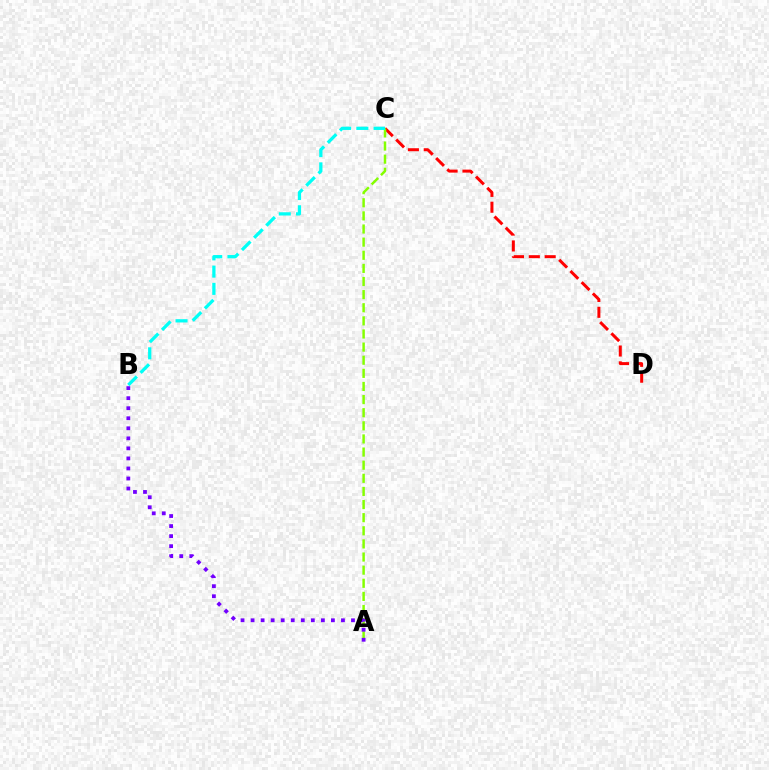{('C', 'D'): [{'color': '#ff0000', 'line_style': 'dashed', 'thickness': 2.15}], ('A', 'C'): [{'color': '#84ff00', 'line_style': 'dashed', 'thickness': 1.78}], ('A', 'B'): [{'color': '#7200ff', 'line_style': 'dotted', 'thickness': 2.73}], ('B', 'C'): [{'color': '#00fff6', 'line_style': 'dashed', 'thickness': 2.34}]}